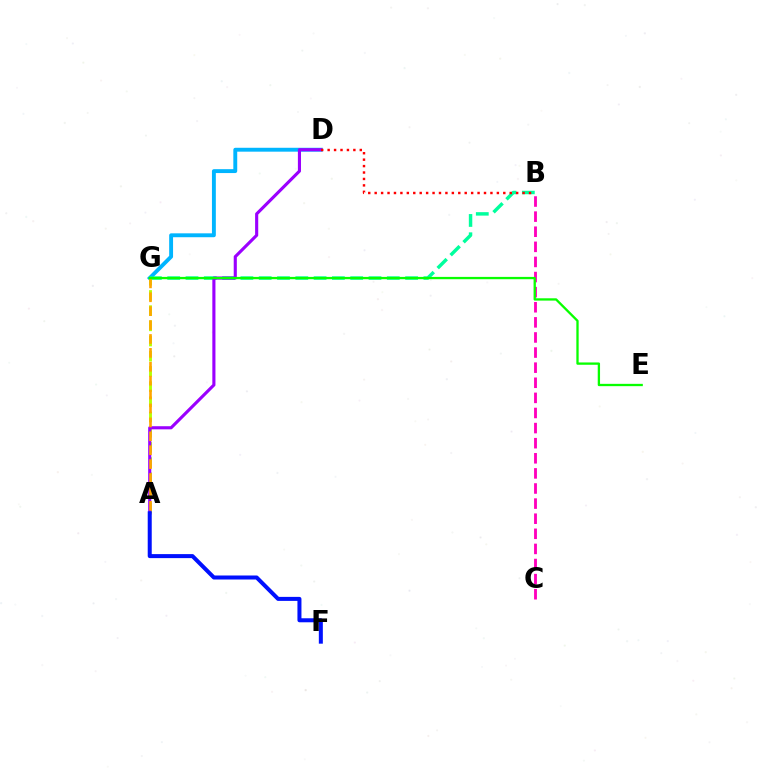{('D', 'G'): [{'color': '#00b5ff', 'line_style': 'solid', 'thickness': 2.8}], ('B', 'C'): [{'color': '#ff00bd', 'line_style': 'dashed', 'thickness': 2.05}], ('B', 'G'): [{'color': '#00ff9d', 'line_style': 'dashed', 'thickness': 2.49}], ('A', 'G'): [{'color': '#b3ff00', 'line_style': 'dashed', 'thickness': 2.06}, {'color': '#ffa500', 'line_style': 'dashed', 'thickness': 1.89}], ('A', 'D'): [{'color': '#9b00ff', 'line_style': 'solid', 'thickness': 2.24}], ('A', 'F'): [{'color': '#0010ff', 'line_style': 'solid', 'thickness': 2.89}], ('B', 'D'): [{'color': '#ff0000', 'line_style': 'dotted', 'thickness': 1.75}], ('E', 'G'): [{'color': '#08ff00', 'line_style': 'solid', 'thickness': 1.67}]}